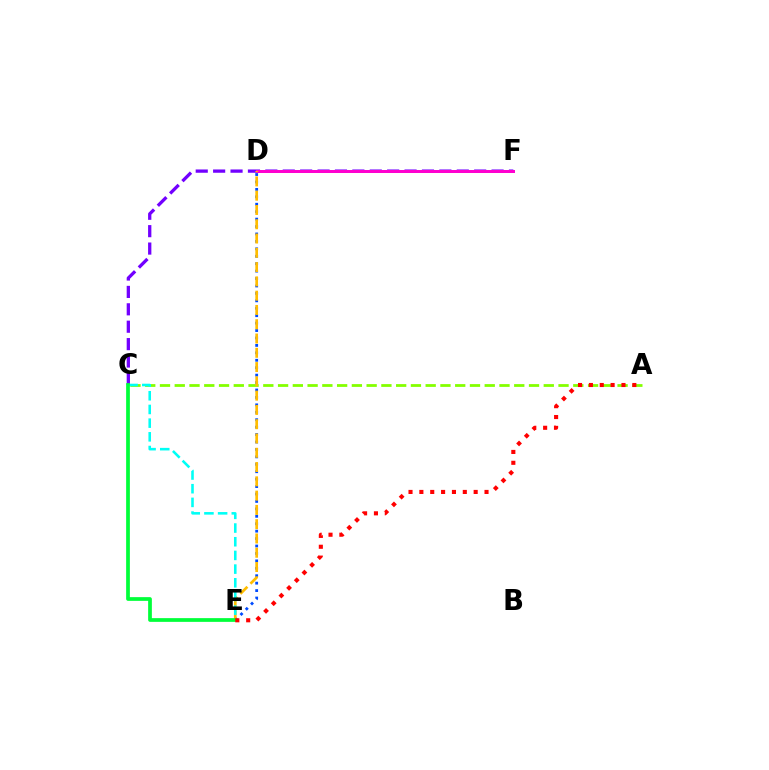{('C', 'F'): [{'color': '#7200ff', 'line_style': 'dashed', 'thickness': 2.36}], ('D', 'F'): [{'color': '#ff00cf', 'line_style': 'solid', 'thickness': 2.15}], ('D', 'E'): [{'color': '#004bff', 'line_style': 'dotted', 'thickness': 2.02}, {'color': '#ffbd00', 'line_style': 'dashed', 'thickness': 1.94}], ('A', 'C'): [{'color': '#84ff00', 'line_style': 'dashed', 'thickness': 2.01}], ('C', 'E'): [{'color': '#00fff6', 'line_style': 'dashed', 'thickness': 1.86}, {'color': '#00ff39', 'line_style': 'solid', 'thickness': 2.68}], ('A', 'E'): [{'color': '#ff0000', 'line_style': 'dotted', 'thickness': 2.95}]}